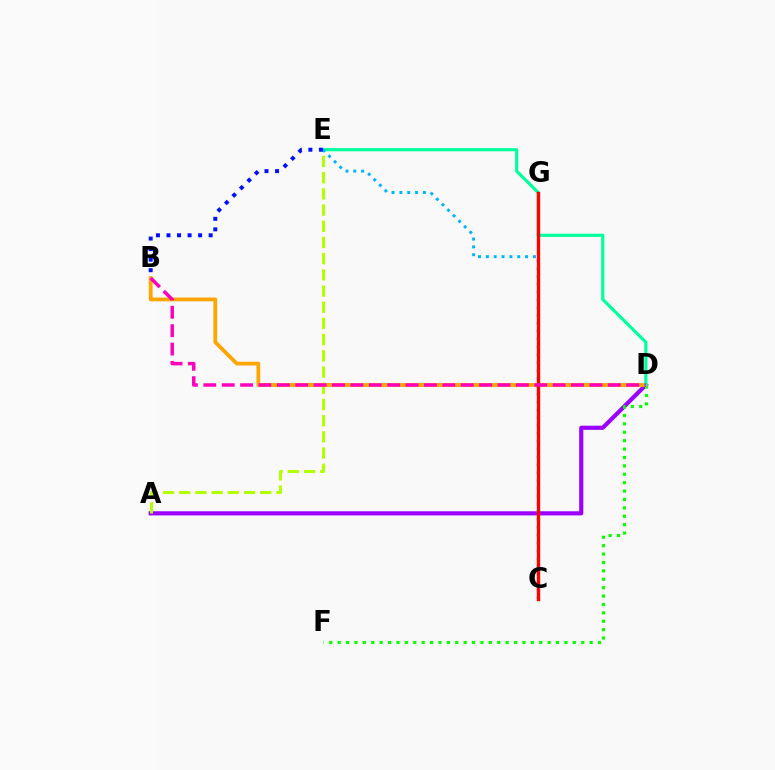{('A', 'D'): [{'color': '#9b00ff', 'line_style': 'solid', 'thickness': 2.99}], ('D', 'F'): [{'color': '#08ff00', 'line_style': 'dotted', 'thickness': 2.28}], ('B', 'D'): [{'color': '#ffa500', 'line_style': 'solid', 'thickness': 2.73}, {'color': '#ff00bd', 'line_style': 'dashed', 'thickness': 2.5}], ('D', 'E'): [{'color': '#00ff9d', 'line_style': 'solid', 'thickness': 2.28}], ('A', 'E'): [{'color': '#b3ff00', 'line_style': 'dashed', 'thickness': 2.2}], ('C', 'E'): [{'color': '#00b5ff', 'line_style': 'dotted', 'thickness': 2.13}], ('B', 'E'): [{'color': '#0010ff', 'line_style': 'dotted', 'thickness': 2.86}], ('C', 'G'): [{'color': '#ff0000', 'line_style': 'solid', 'thickness': 2.41}]}